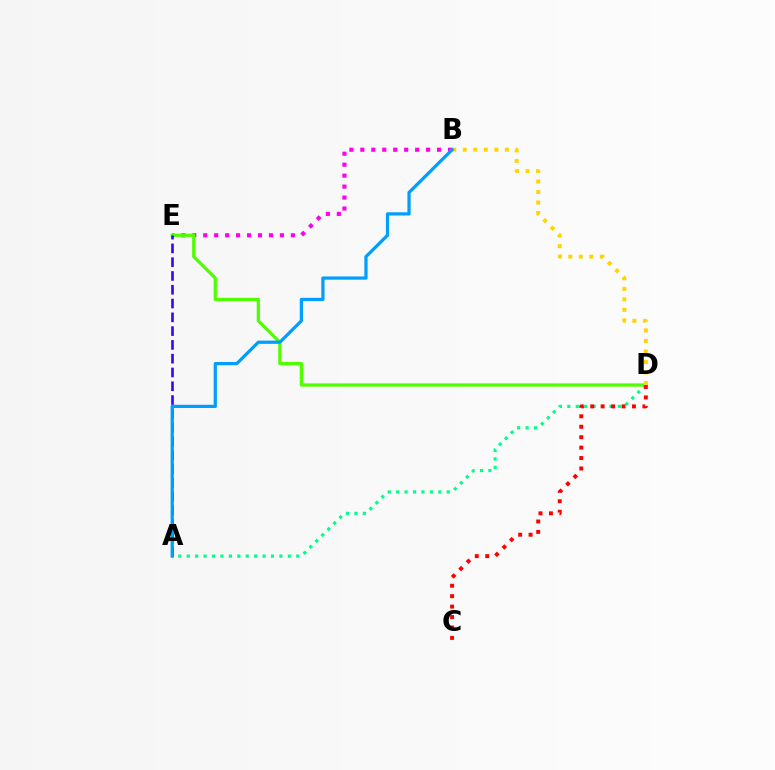{('B', 'E'): [{'color': '#ff00ed', 'line_style': 'dotted', 'thickness': 2.98}], ('A', 'D'): [{'color': '#00ff86', 'line_style': 'dotted', 'thickness': 2.29}], ('D', 'E'): [{'color': '#4fff00', 'line_style': 'solid', 'thickness': 2.33}], ('B', 'D'): [{'color': '#ffd500', 'line_style': 'dotted', 'thickness': 2.86}], ('A', 'E'): [{'color': '#3700ff', 'line_style': 'dashed', 'thickness': 1.87}], ('A', 'B'): [{'color': '#009eff', 'line_style': 'solid', 'thickness': 2.33}], ('C', 'D'): [{'color': '#ff0000', 'line_style': 'dotted', 'thickness': 2.84}]}